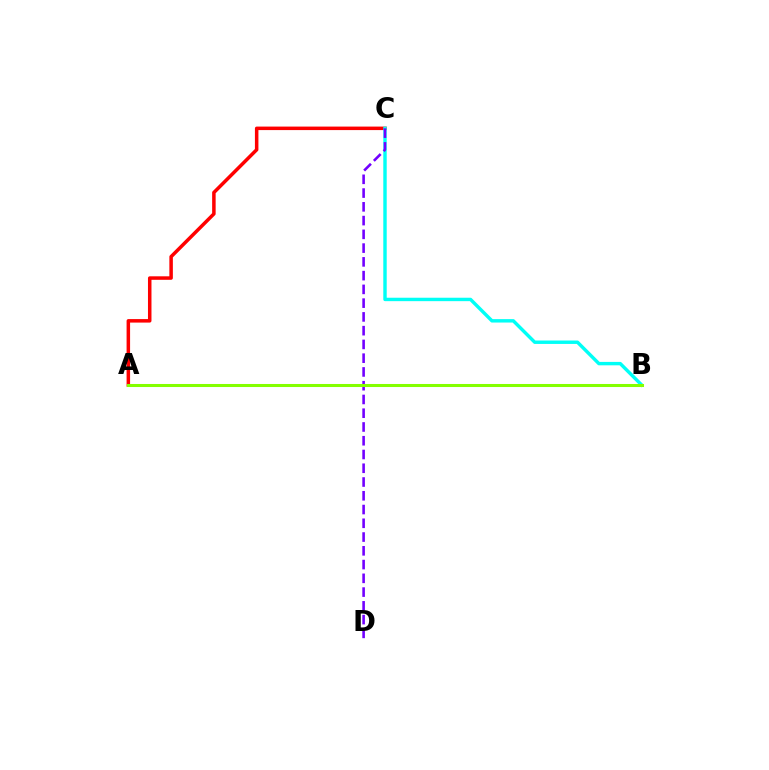{('A', 'C'): [{'color': '#ff0000', 'line_style': 'solid', 'thickness': 2.52}], ('B', 'C'): [{'color': '#00fff6', 'line_style': 'solid', 'thickness': 2.46}], ('C', 'D'): [{'color': '#7200ff', 'line_style': 'dashed', 'thickness': 1.87}], ('A', 'B'): [{'color': '#84ff00', 'line_style': 'solid', 'thickness': 2.2}]}